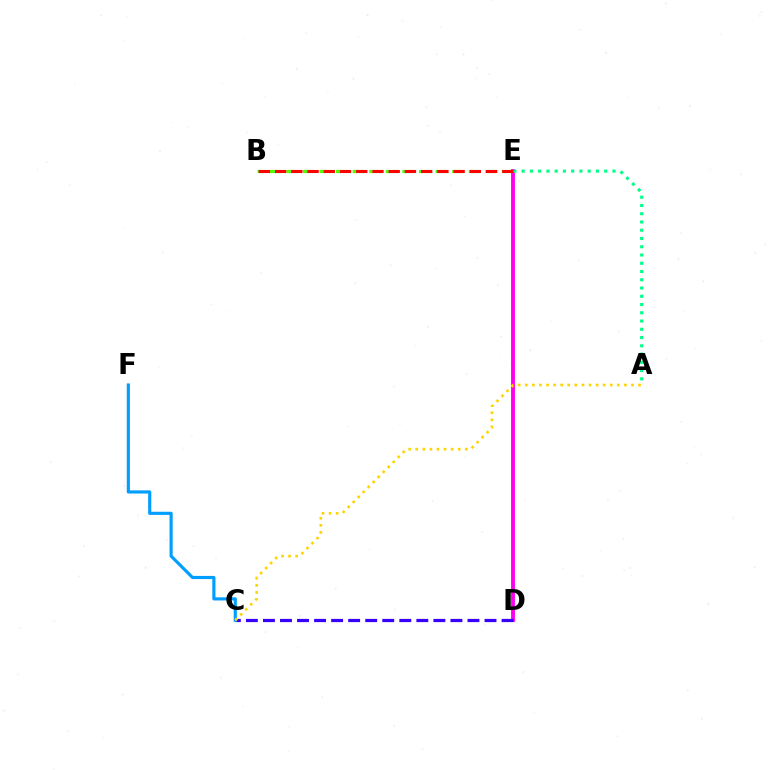{('D', 'E'): [{'color': '#ff00ed', 'line_style': 'solid', 'thickness': 2.79}], ('B', 'E'): [{'color': '#4fff00', 'line_style': 'dashed', 'thickness': 2.25}, {'color': '#ff0000', 'line_style': 'dashed', 'thickness': 2.2}], ('C', 'D'): [{'color': '#3700ff', 'line_style': 'dashed', 'thickness': 2.32}], ('C', 'F'): [{'color': '#009eff', 'line_style': 'solid', 'thickness': 2.27}], ('A', 'C'): [{'color': '#ffd500', 'line_style': 'dotted', 'thickness': 1.92}], ('A', 'E'): [{'color': '#00ff86', 'line_style': 'dotted', 'thickness': 2.24}]}